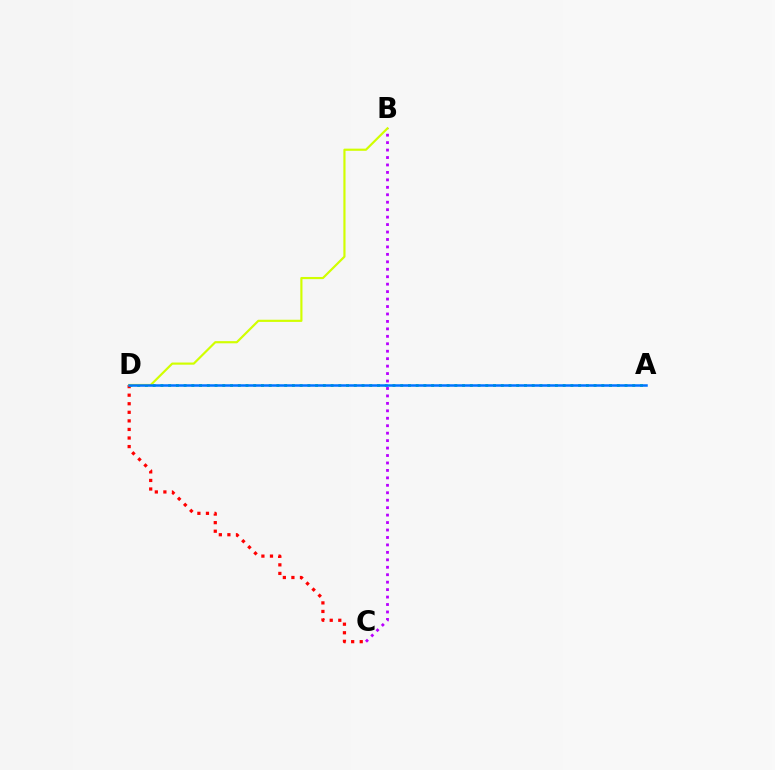{('B', 'C'): [{'color': '#b900ff', 'line_style': 'dotted', 'thickness': 2.02}], ('C', 'D'): [{'color': '#ff0000', 'line_style': 'dotted', 'thickness': 2.33}], ('A', 'D'): [{'color': '#00ff5c', 'line_style': 'dotted', 'thickness': 2.1}, {'color': '#0074ff', 'line_style': 'solid', 'thickness': 1.81}], ('B', 'D'): [{'color': '#d1ff00', 'line_style': 'solid', 'thickness': 1.56}]}